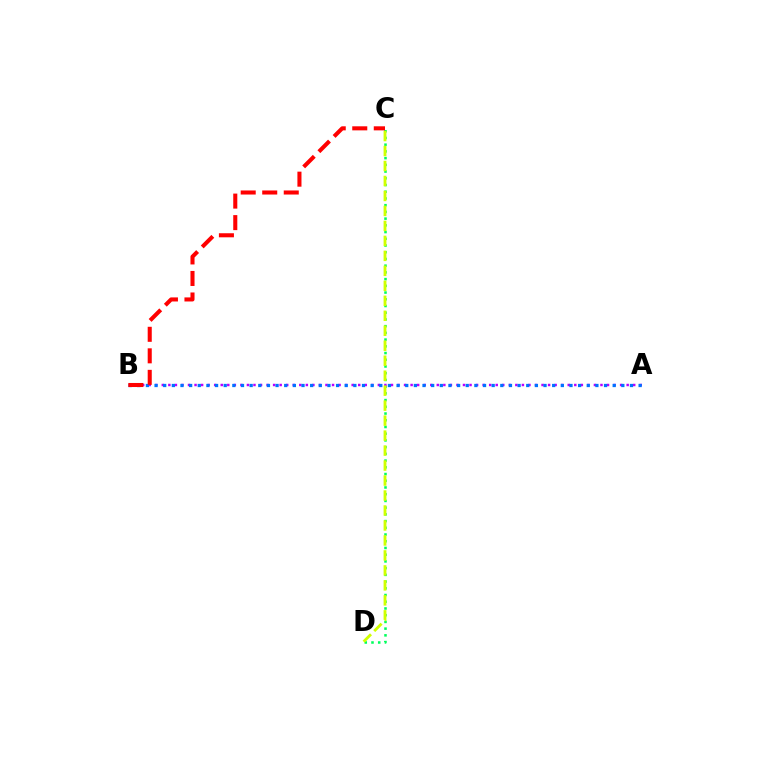{('C', 'D'): [{'color': '#00ff5c', 'line_style': 'dotted', 'thickness': 1.83}, {'color': '#d1ff00', 'line_style': 'dashed', 'thickness': 2.03}], ('A', 'B'): [{'color': '#b900ff', 'line_style': 'dotted', 'thickness': 1.78}, {'color': '#0074ff', 'line_style': 'dotted', 'thickness': 2.35}], ('B', 'C'): [{'color': '#ff0000', 'line_style': 'dashed', 'thickness': 2.92}]}